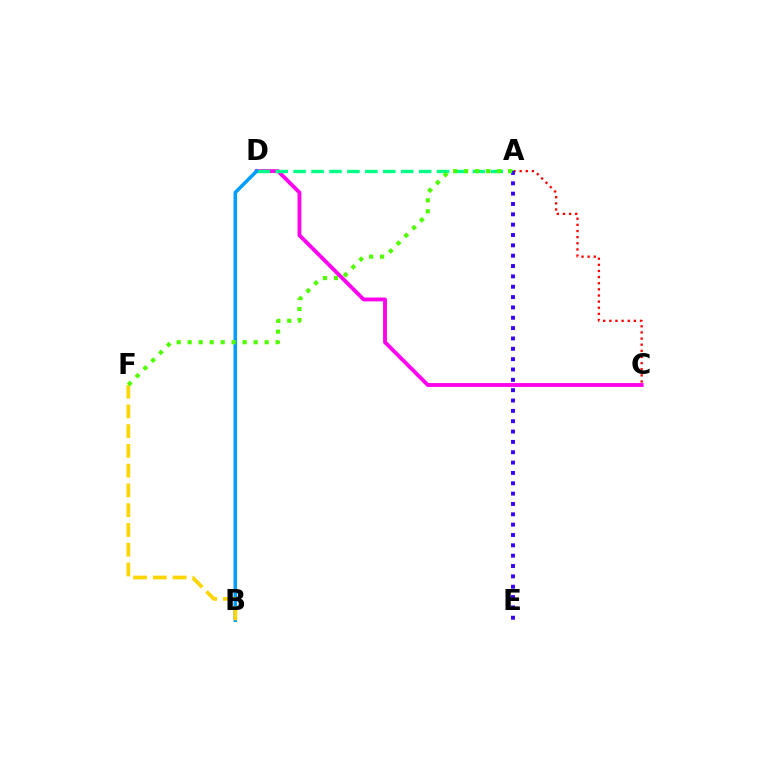{('A', 'C'): [{'color': '#ff0000', 'line_style': 'dotted', 'thickness': 1.67}], ('C', 'D'): [{'color': '#ff00ed', 'line_style': 'solid', 'thickness': 2.77}], ('A', 'D'): [{'color': '#00ff86', 'line_style': 'dashed', 'thickness': 2.44}], ('B', 'D'): [{'color': '#009eff', 'line_style': 'solid', 'thickness': 2.54}], ('B', 'F'): [{'color': '#ffd500', 'line_style': 'dashed', 'thickness': 2.68}], ('A', 'E'): [{'color': '#3700ff', 'line_style': 'dotted', 'thickness': 2.81}], ('A', 'F'): [{'color': '#4fff00', 'line_style': 'dotted', 'thickness': 2.99}]}